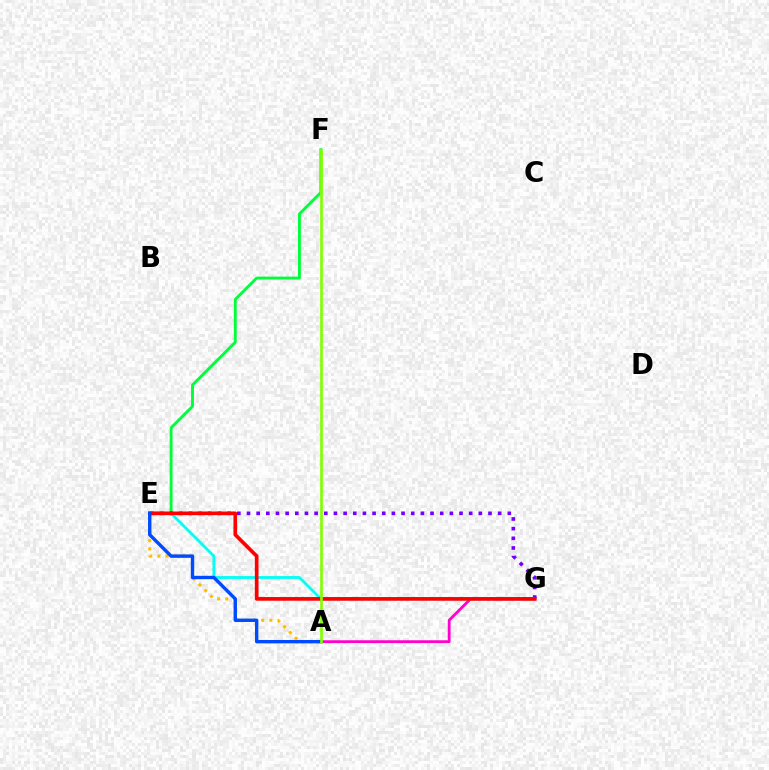{('A', 'G'): [{'color': '#ff00cf', 'line_style': 'solid', 'thickness': 2.02}], ('E', 'F'): [{'color': '#00ff39', 'line_style': 'solid', 'thickness': 2.07}], ('E', 'G'): [{'color': '#7200ff', 'line_style': 'dotted', 'thickness': 2.62}, {'color': '#00fff6', 'line_style': 'solid', 'thickness': 2.02}, {'color': '#ff0000', 'line_style': 'solid', 'thickness': 2.65}], ('A', 'E'): [{'color': '#ffbd00', 'line_style': 'dotted', 'thickness': 2.22}, {'color': '#004bff', 'line_style': 'solid', 'thickness': 2.44}], ('A', 'F'): [{'color': '#84ff00', 'line_style': 'solid', 'thickness': 1.91}]}